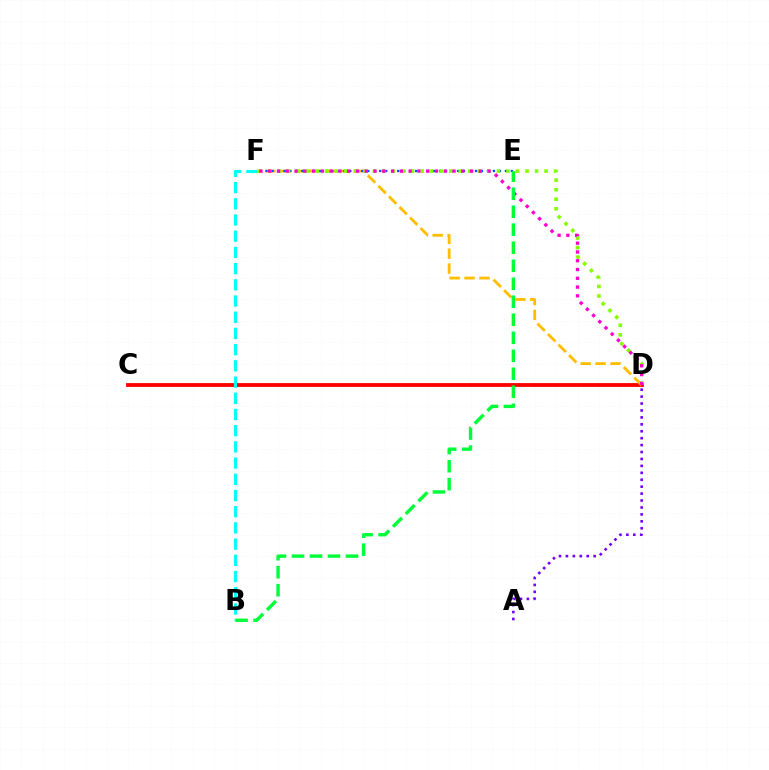{('A', 'D'): [{'color': '#7200ff', 'line_style': 'dotted', 'thickness': 1.88}], ('C', 'D'): [{'color': '#ff0000', 'line_style': 'solid', 'thickness': 2.74}], ('D', 'F'): [{'color': '#ffbd00', 'line_style': 'dashed', 'thickness': 2.03}, {'color': '#84ff00', 'line_style': 'dotted', 'thickness': 2.59}, {'color': '#ff00cf', 'line_style': 'dotted', 'thickness': 2.38}], ('B', 'F'): [{'color': '#00fff6', 'line_style': 'dashed', 'thickness': 2.2}], ('E', 'F'): [{'color': '#004bff', 'line_style': 'dotted', 'thickness': 1.63}], ('B', 'E'): [{'color': '#00ff39', 'line_style': 'dashed', 'thickness': 2.45}]}